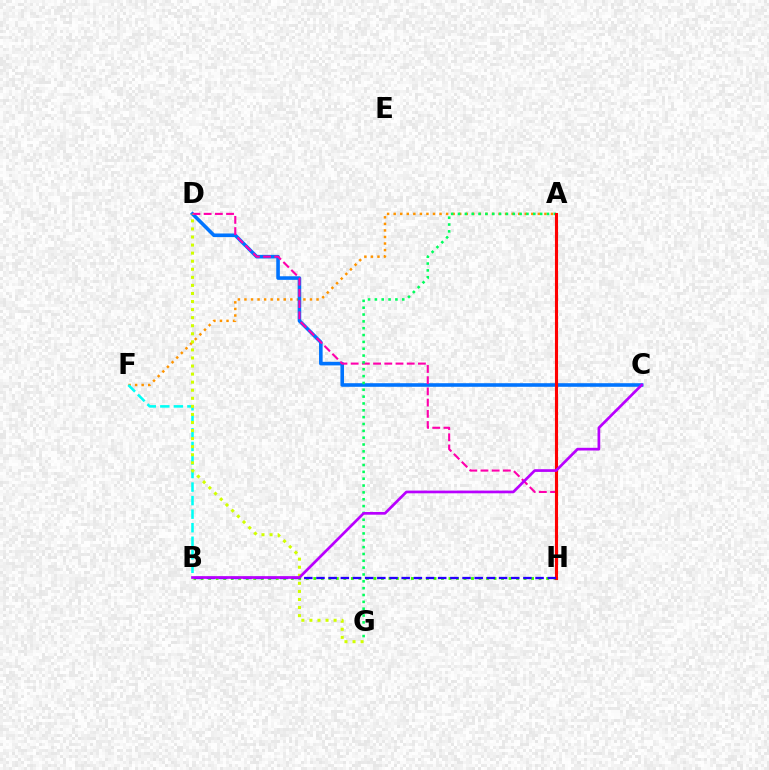{('A', 'F'): [{'color': '#ff9400', 'line_style': 'dotted', 'thickness': 1.78}], ('C', 'D'): [{'color': '#0074ff', 'line_style': 'solid', 'thickness': 2.58}], ('B', 'H'): [{'color': '#3dff00', 'line_style': 'dotted', 'thickness': 2.04}, {'color': '#2500ff', 'line_style': 'dashed', 'thickness': 1.65}], ('B', 'F'): [{'color': '#00fff6', 'line_style': 'dashed', 'thickness': 1.84}], ('D', 'H'): [{'color': '#ff00ac', 'line_style': 'dashed', 'thickness': 1.52}], ('A', 'G'): [{'color': '#00ff5c', 'line_style': 'dotted', 'thickness': 1.86}], ('A', 'H'): [{'color': '#ff0000', 'line_style': 'solid', 'thickness': 2.24}], ('D', 'G'): [{'color': '#d1ff00', 'line_style': 'dotted', 'thickness': 2.19}], ('B', 'C'): [{'color': '#b900ff', 'line_style': 'solid', 'thickness': 1.95}]}